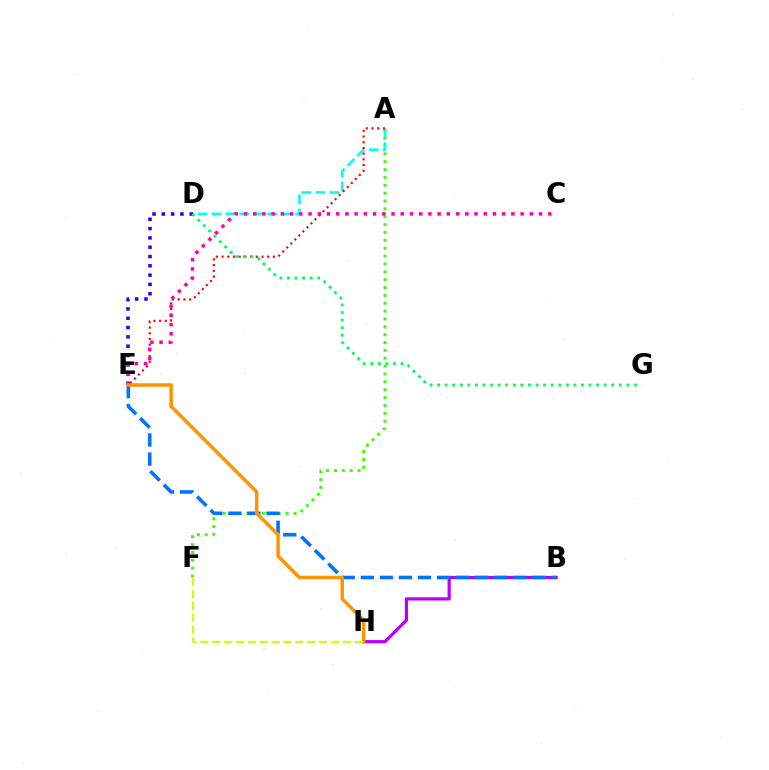{('A', 'F'): [{'color': '#3dff00', 'line_style': 'dotted', 'thickness': 2.14}], ('A', 'D'): [{'color': '#00fff6', 'line_style': 'dashed', 'thickness': 1.89}], ('D', 'E'): [{'color': '#2500ff', 'line_style': 'dotted', 'thickness': 2.53}], ('B', 'H'): [{'color': '#b900ff', 'line_style': 'solid', 'thickness': 2.32}], ('A', 'E'): [{'color': '#ff0000', 'line_style': 'dotted', 'thickness': 1.55}], ('C', 'E'): [{'color': '#ff00ac', 'line_style': 'dotted', 'thickness': 2.51}], ('B', 'E'): [{'color': '#0074ff', 'line_style': 'dashed', 'thickness': 2.59}], ('D', 'G'): [{'color': '#00ff5c', 'line_style': 'dotted', 'thickness': 2.06}], ('E', 'H'): [{'color': '#ff9400', 'line_style': 'solid', 'thickness': 2.52}], ('F', 'H'): [{'color': '#d1ff00', 'line_style': 'dashed', 'thickness': 1.61}]}